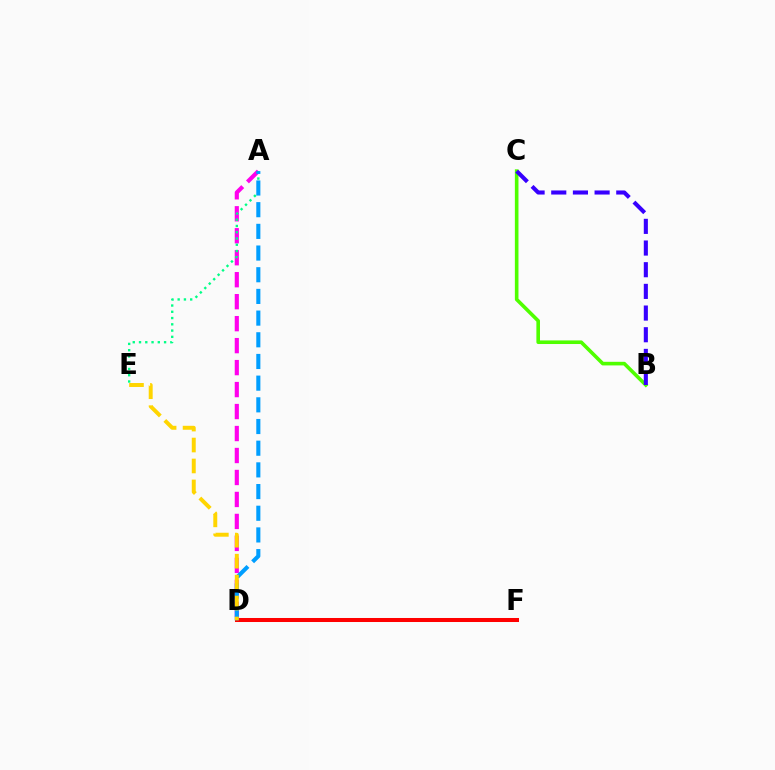{('B', 'C'): [{'color': '#4fff00', 'line_style': 'solid', 'thickness': 2.6}, {'color': '#3700ff', 'line_style': 'dashed', 'thickness': 2.94}], ('D', 'F'): [{'color': '#ff0000', 'line_style': 'solid', 'thickness': 2.89}], ('A', 'D'): [{'color': '#ff00ed', 'line_style': 'dashed', 'thickness': 2.99}, {'color': '#009eff', 'line_style': 'dashed', 'thickness': 2.95}], ('A', 'E'): [{'color': '#00ff86', 'line_style': 'dotted', 'thickness': 1.7}], ('D', 'E'): [{'color': '#ffd500', 'line_style': 'dashed', 'thickness': 2.85}]}